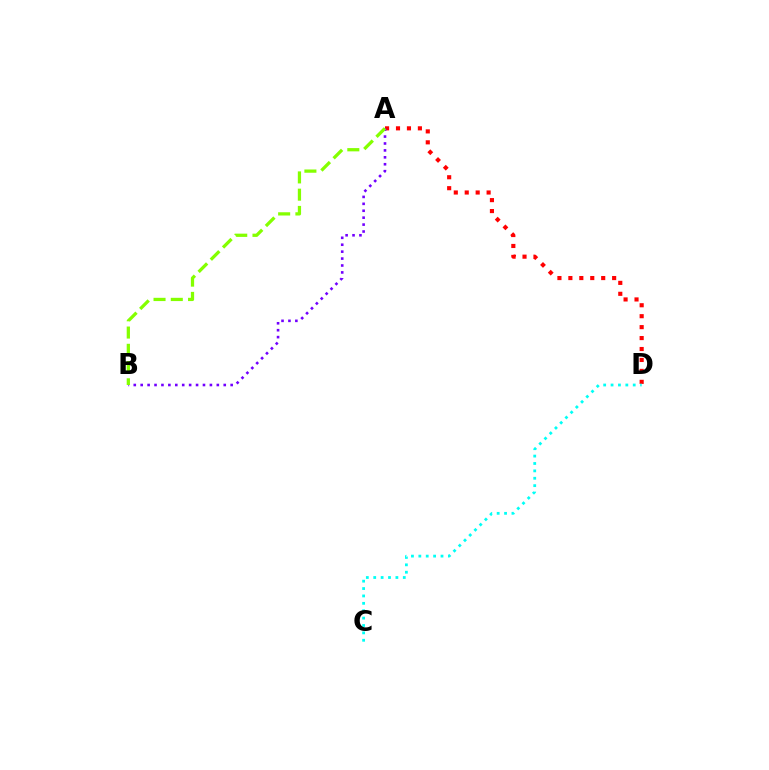{('A', 'D'): [{'color': '#ff0000', 'line_style': 'dotted', 'thickness': 2.97}], ('C', 'D'): [{'color': '#00fff6', 'line_style': 'dotted', 'thickness': 2.01}], ('A', 'B'): [{'color': '#7200ff', 'line_style': 'dotted', 'thickness': 1.88}, {'color': '#84ff00', 'line_style': 'dashed', 'thickness': 2.34}]}